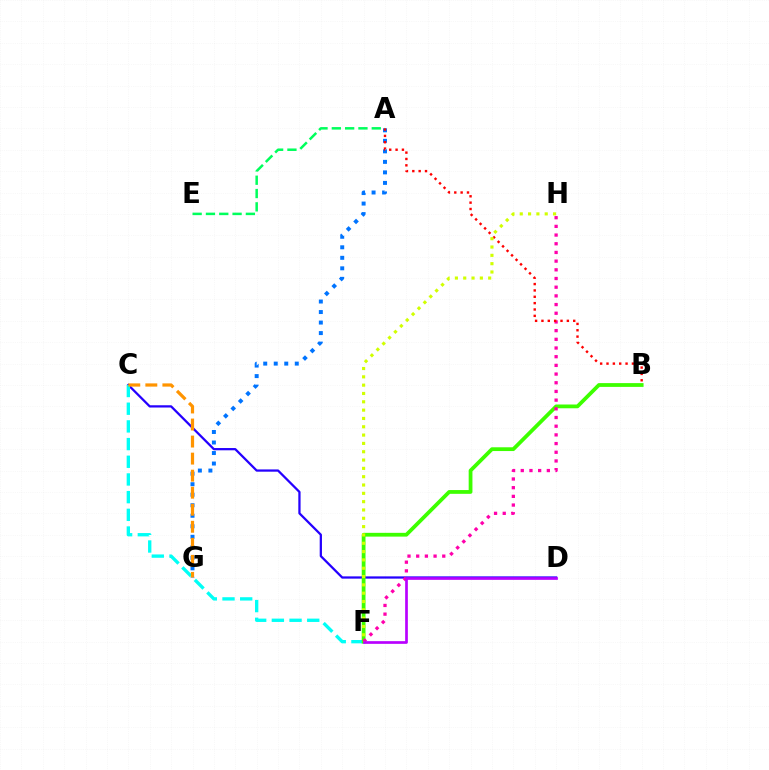{('A', 'E'): [{'color': '#00ff5c', 'line_style': 'dashed', 'thickness': 1.81}], ('C', 'D'): [{'color': '#2500ff', 'line_style': 'solid', 'thickness': 1.63}], ('C', 'F'): [{'color': '#00fff6', 'line_style': 'dashed', 'thickness': 2.4}], ('B', 'F'): [{'color': '#3dff00', 'line_style': 'solid', 'thickness': 2.72}], ('F', 'H'): [{'color': '#ff00ac', 'line_style': 'dotted', 'thickness': 2.36}, {'color': '#d1ff00', 'line_style': 'dotted', 'thickness': 2.26}], ('D', 'F'): [{'color': '#b900ff', 'line_style': 'solid', 'thickness': 1.94}], ('A', 'G'): [{'color': '#0074ff', 'line_style': 'dotted', 'thickness': 2.86}], ('A', 'B'): [{'color': '#ff0000', 'line_style': 'dotted', 'thickness': 1.73}], ('C', 'G'): [{'color': '#ff9400', 'line_style': 'dashed', 'thickness': 2.32}]}